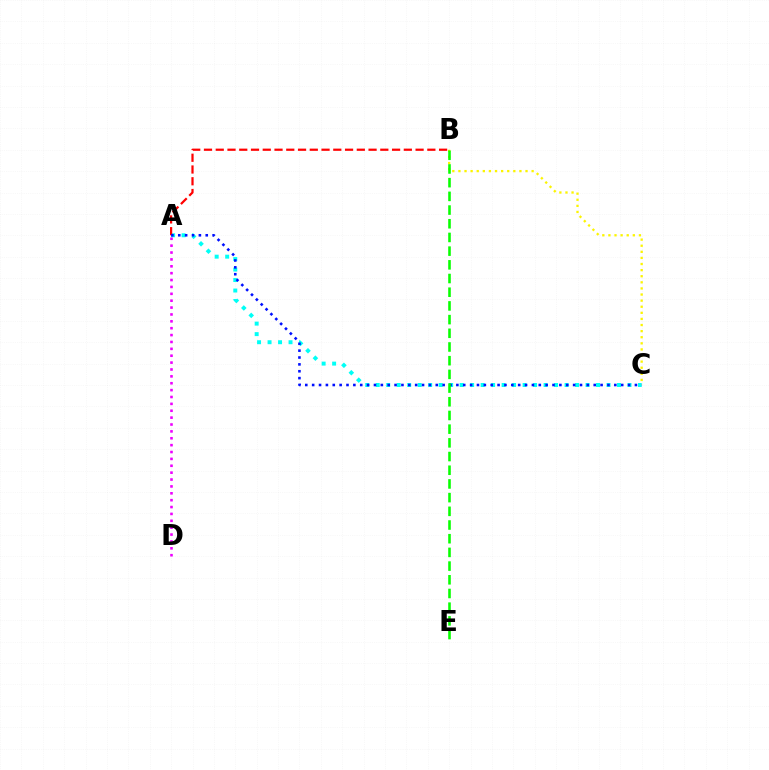{('A', 'C'): [{'color': '#00fff6', 'line_style': 'dotted', 'thickness': 2.85}, {'color': '#0010ff', 'line_style': 'dotted', 'thickness': 1.87}], ('B', 'C'): [{'color': '#fcf500', 'line_style': 'dotted', 'thickness': 1.66}], ('A', 'B'): [{'color': '#ff0000', 'line_style': 'dashed', 'thickness': 1.6}], ('A', 'D'): [{'color': '#ee00ff', 'line_style': 'dotted', 'thickness': 1.87}], ('B', 'E'): [{'color': '#08ff00', 'line_style': 'dashed', 'thickness': 1.86}]}